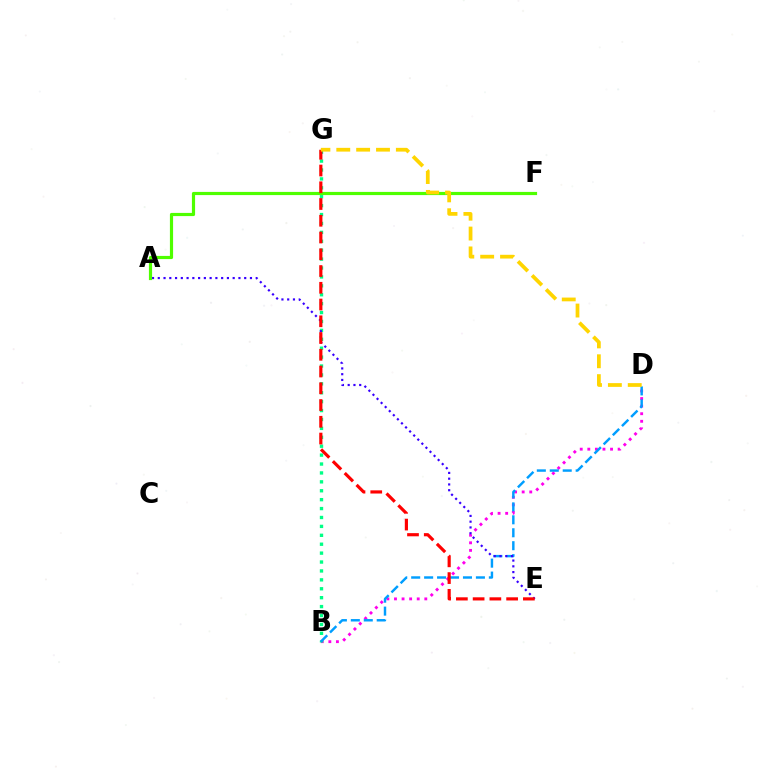{('B', 'D'): [{'color': '#ff00ed', 'line_style': 'dotted', 'thickness': 2.06}, {'color': '#009eff', 'line_style': 'dashed', 'thickness': 1.76}], ('B', 'G'): [{'color': '#00ff86', 'line_style': 'dotted', 'thickness': 2.42}], ('A', 'E'): [{'color': '#3700ff', 'line_style': 'dotted', 'thickness': 1.57}], ('A', 'F'): [{'color': '#4fff00', 'line_style': 'solid', 'thickness': 2.29}], ('E', 'G'): [{'color': '#ff0000', 'line_style': 'dashed', 'thickness': 2.28}], ('D', 'G'): [{'color': '#ffd500', 'line_style': 'dashed', 'thickness': 2.7}]}